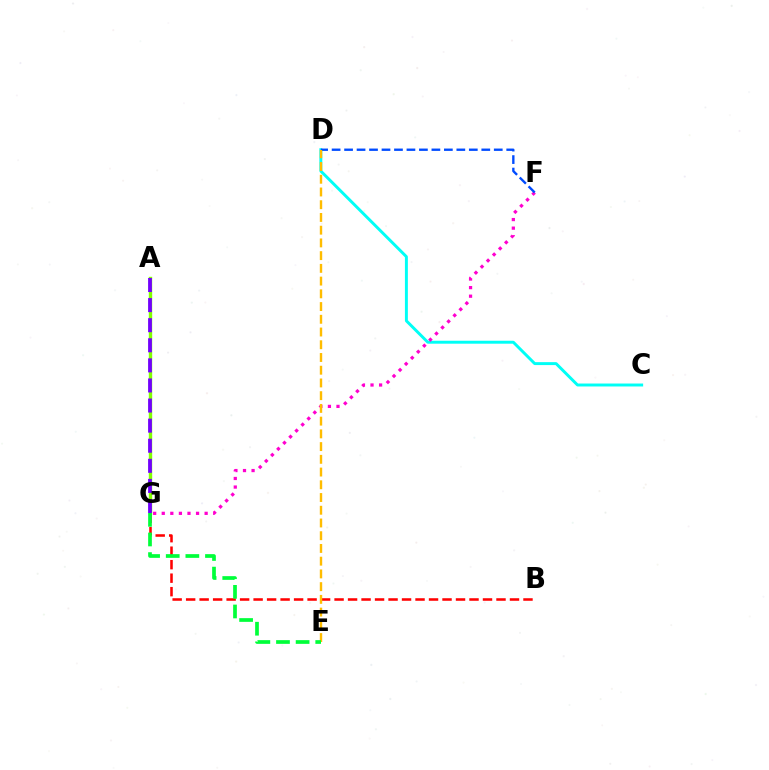{('B', 'G'): [{'color': '#ff0000', 'line_style': 'dashed', 'thickness': 1.83}], ('A', 'G'): [{'color': '#84ff00', 'line_style': 'solid', 'thickness': 2.43}, {'color': '#7200ff', 'line_style': 'dashed', 'thickness': 2.73}], ('C', 'D'): [{'color': '#00fff6', 'line_style': 'solid', 'thickness': 2.12}], ('F', 'G'): [{'color': '#ff00cf', 'line_style': 'dotted', 'thickness': 2.33}], ('D', 'F'): [{'color': '#004bff', 'line_style': 'dashed', 'thickness': 1.69}], ('D', 'E'): [{'color': '#ffbd00', 'line_style': 'dashed', 'thickness': 1.73}], ('E', 'G'): [{'color': '#00ff39', 'line_style': 'dashed', 'thickness': 2.67}]}